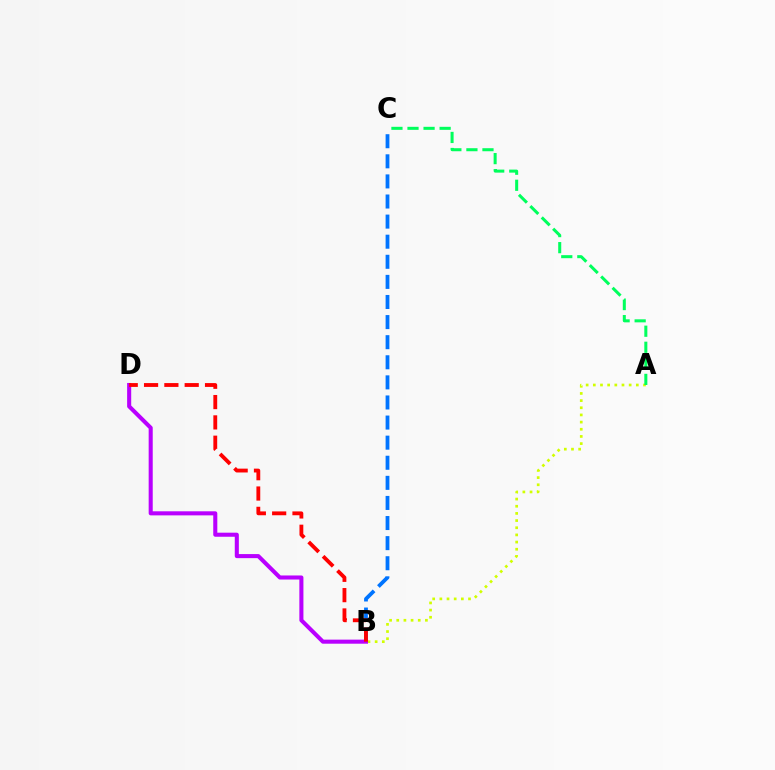{('B', 'C'): [{'color': '#0074ff', 'line_style': 'dashed', 'thickness': 2.73}], ('A', 'B'): [{'color': '#d1ff00', 'line_style': 'dotted', 'thickness': 1.95}], ('B', 'D'): [{'color': '#b900ff', 'line_style': 'solid', 'thickness': 2.93}, {'color': '#ff0000', 'line_style': 'dashed', 'thickness': 2.76}], ('A', 'C'): [{'color': '#00ff5c', 'line_style': 'dashed', 'thickness': 2.18}]}